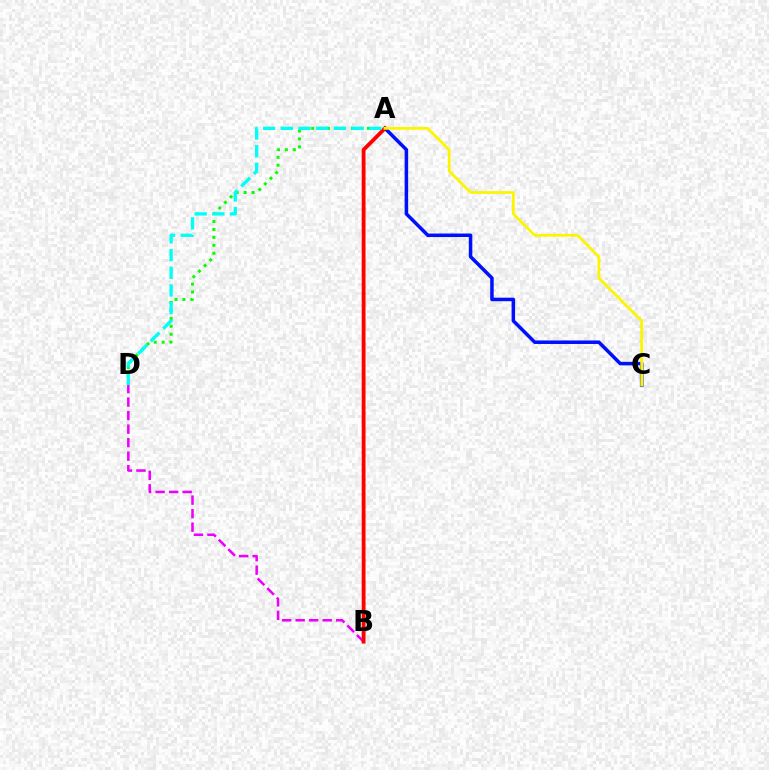{('A', 'C'): [{'color': '#0010ff', 'line_style': 'solid', 'thickness': 2.53}, {'color': '#fcf500', 'line_style': 'solid', 'thickness': 1.99}], ('A', 'D'): [{'color': '#08ff00', 'line_style': 'dotted', 'thickness': 2.16}, {'color': '#00fff6', 'line_style': 'dashed', 'thickness': 2.4}], ('B', 'D'): [{'color': '#ee00ff', 'line_style': 'dashed', 'thickness': 1.84}], ('A', 'B'): [{'color': '#ff0000', 'line_style': 'solid', 'thickness': 2.75}]}